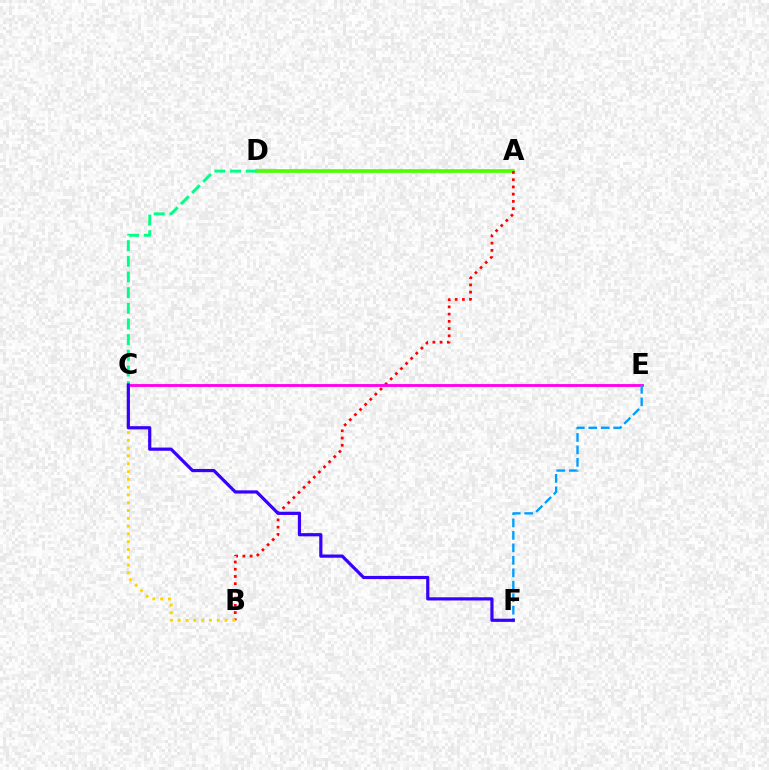{('A', 'D'): [{'color': '#4fff00', 'line_style': 'solid', 'thickness': 2.65}], ('A', 'B'): [{'color': '#ff0000', 'line_style': 'dotted', 'thickness': 1.96}], ('C', 'E'): [{'color': '#ff00ed', 'line_style': 'solid', 'thickness': 2.05}], ('B', 'C'): [{'color': '#ffd500', 'line_style': 'dotted', 'thickness': 2.12}], ('E', 'F'): [{'color': '#009eff', 'line_style': 'dashed', 'thickness': 1.69}], ('C', 'D'): [{'color': '#00ff86', 'line_style': 'dashed', 'thickness': 2.13}], ('C', 'F'): [{'color': '#3700ff', 'line_style': 'solid', 'thickness': 2.3}]}